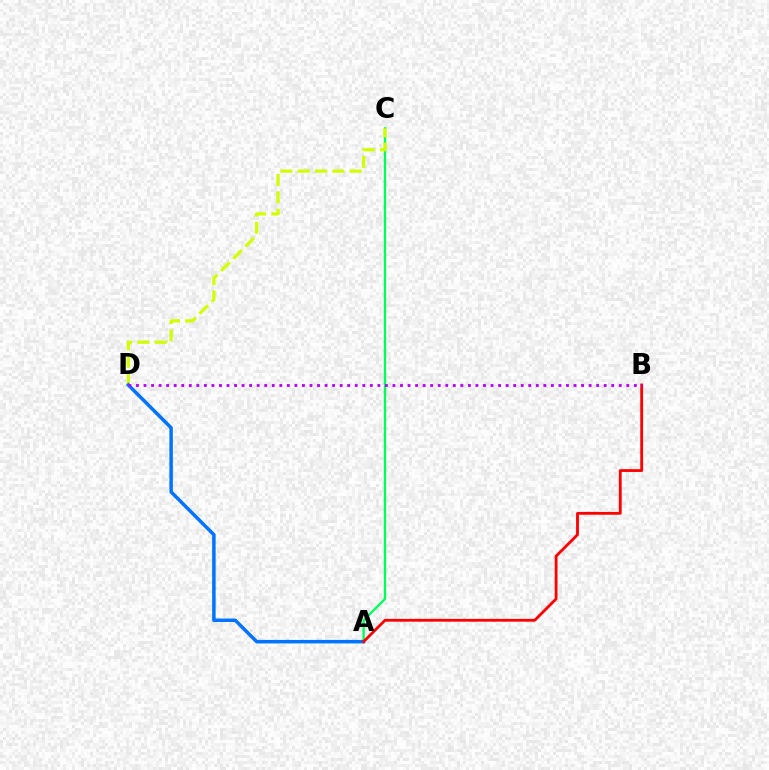{('A', 'C'): [{'color': '#00ff5c', 'line_style': 'solid', 'thickness': 1.67}], ('C', 'D'): [{'color': '#d1ff00', 'line_style': 'dashed', 'thickness': 2.35}], ('A', 'D'): [{'color': '#0074ff', 'line_style': 'solid', 'thickness': 2.52}], ('A', 'B'): [{'color': '#ff0000', 'line_style': 'solid', 'thickness': 2.02}], ('B', 'D'): [{'color': '#b900ff', 'line_style': 'dotted', 'thickness': 2.05}]}